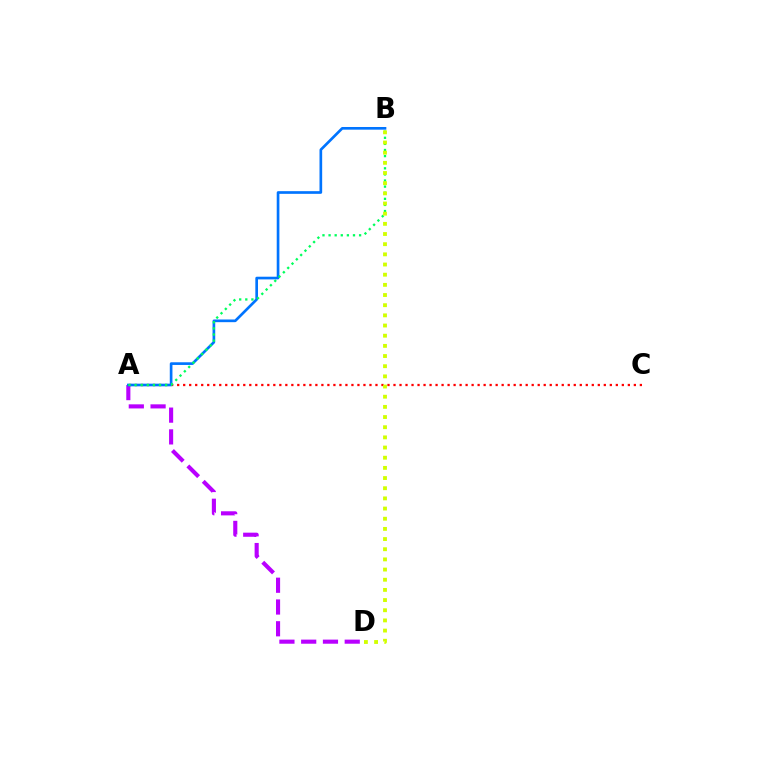{('A', 'C'): [{'color': '#ff0000', 'line_style': 'dotted', 'thickness': 1.63}], ('A', 'D'): [{'color': '#b900ff', 'line_style': 'dashed', 'thickness': 2.96}], ('A', 'B'): [{'color': '#0074ff', 'line_style': 'solid', 'thickness': 1.92}, {'color': '#00ff5c', 'line_style': 'dotted', 'thickness': 1.66}], ('B', 'D'): [{'color': '#d1ff00', 'line_style': 'dotted', 'thickness': 2.76}]}